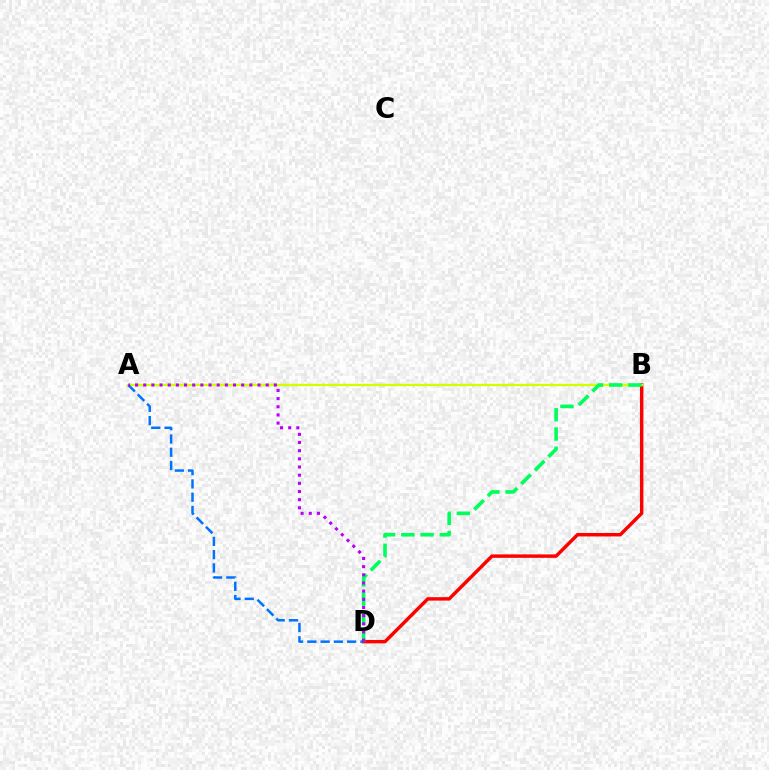{('B', 'D'): [{'color': '#ff0000', 'line_style': 'solid', 'thickness': 2.47}, {'color': '#00ff5c', 'line_style': 'dashed', 'thickness': 2.61}], ('A', 'B'): [{'color': '#d1ff00', 'line_style': 'solid', 'thickness': 1.67}], ('A', 'D'): [{'color': '#0074ff', 'line_style': 'dashed', 'thickness': 1.8}, {'color': '#b900ff', 'line_style': 'dotted', 'thickness': 2.22}]}